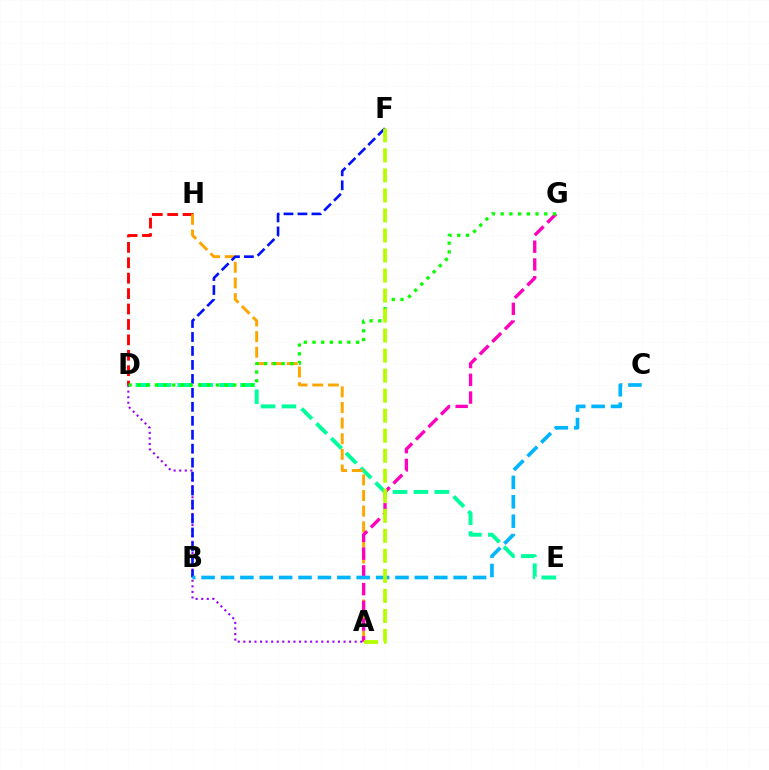{('D', 'E'): [{'color': '#00ff9d', 'line_style': 'dashed', 'thickness': 2.84}], ('D', 'H'): [{'color': '#ff0000', 'line_style': 'dashed', 'thickness': 2.09}], ('A', 'H'): [{'color': '#ffa500', 'line_style': 'dashed', 'thickness': 2.12}], ('A', 'G'): [{'color': '#ff00bd', 'line_style': 'dashed', 'thickness': 2.41}], ('A', 'D'): [{'color': '#9b00ff', 'line_style': 'dotted', 'thickness': 1.51}], ('B', 'F'): [{'color': '#0010ff', 'line_style': 'dashed', 'thickness': 1.9}], ('D', 'G'): [{'color': '#08ff00', 'line_style': 'dotted', 'thickness': 2.37}], ('B', 'C'): [{'color': '#00b5ff', 'line_style': 'dashed', 'thickness': 2.63}], ('A', 'F'): [{'color': '#b3ff00', 'line_style': 'dashed', 'thickness': 2.72}]}